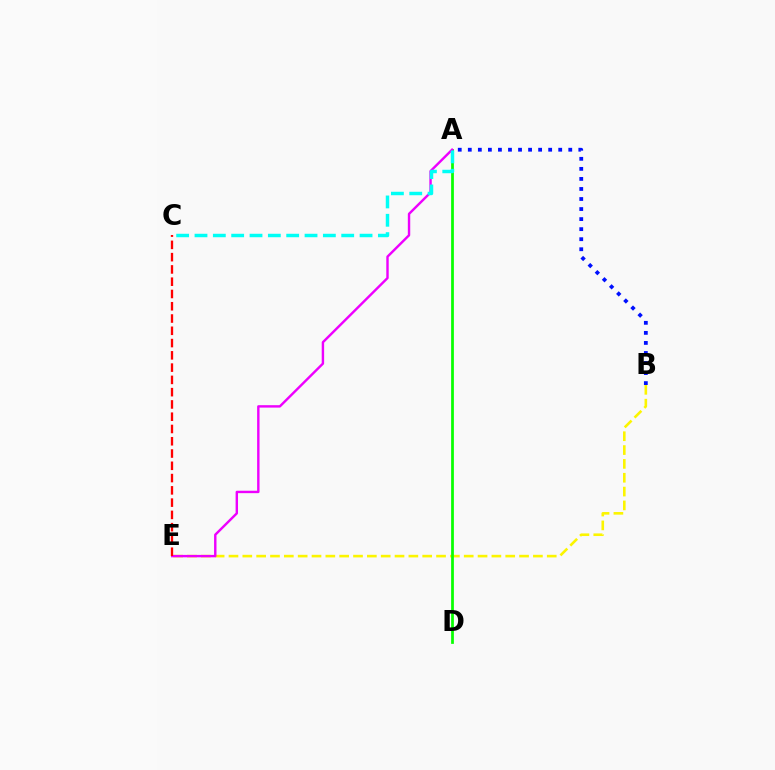{('A', 'B'): [{'color': '#0010ff', 'line_style': 'dotted', 'thickness': 2.73}], ('B', 'E'): [{'color': '#fcf500', 'line_style': 'dashed', 'thickness': 1.88}], ('A', 'D'): [{'color': '#08ff00', 'line_style': 'solid', 'thickness': 1.98}], ('A', 'E'): [{'color': '#ee00ff', 'line_style': 'solid', 'thickness': 1.74}], ('A', 'C'): [{'color': '#00fff6', 'line_style': 'dashed', 'thickness': 2.49}], ('C', 'E'): [{'color': '#ff0000', 'line_style': 'dashed', 'thickness': 1.67}]}